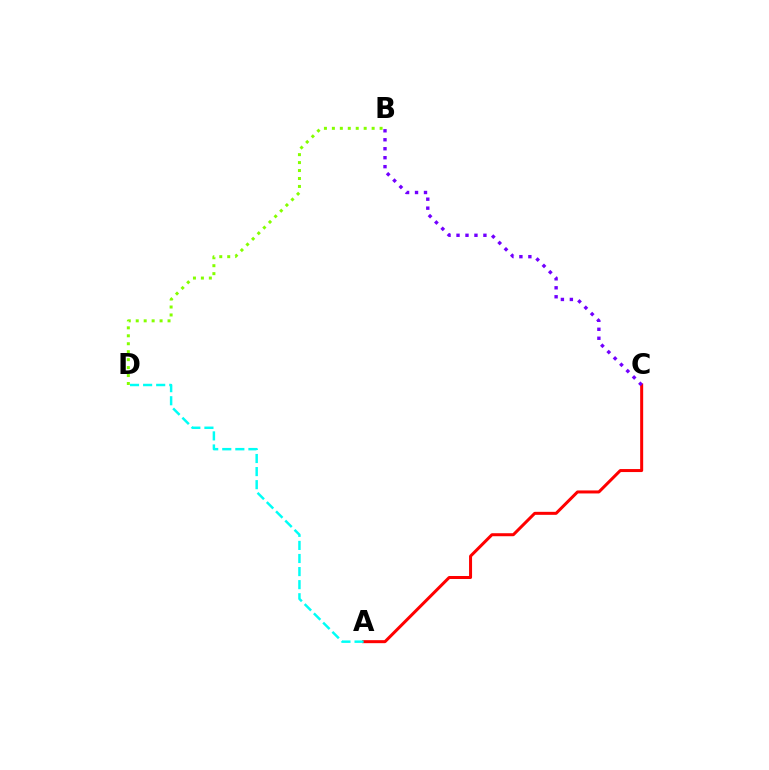{('A', 'C'): [{'color': '#ff0000', 'line_style': 'solid', 'thickness': 2.17}], ('B', 'C'): [{'color': '#7200ff', 'line_style': 'dotted', 'thickness': 2.44}], ('B', 'D'): [{'color': '#84ff00', 'line_style': 'dotted', 'thickness': 2.16}], ('A', 'D'): [{'color': '#00fff6', 'line_style': 'dashed', 'thickness': 1.78}]}